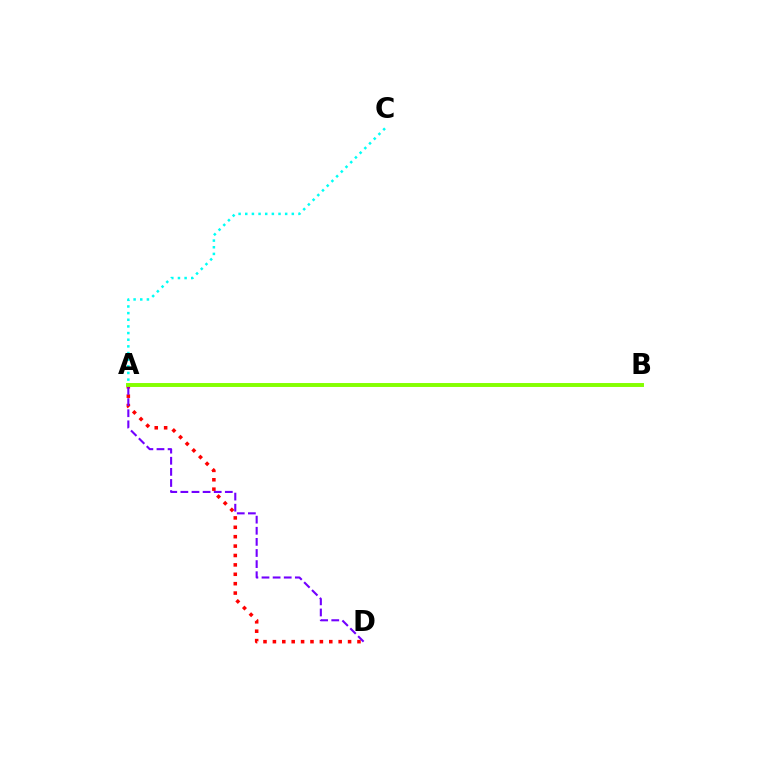{('A', 'D'): [{'color': '#ff0000', 'line_style': 'dotted', 'thickness': 2.55}, {'color': '#7200ff', 'line_style': 'dashed', 'thickness': 1.51}], ('A', 'C'): [{'color': '#00fff6', 'line_style': 'dotted', 'thickness': 1.81}], ('A', 'B'): [{'color': '#84ff00', 'line_style': 'solid', 'thickness': 2.82}]}